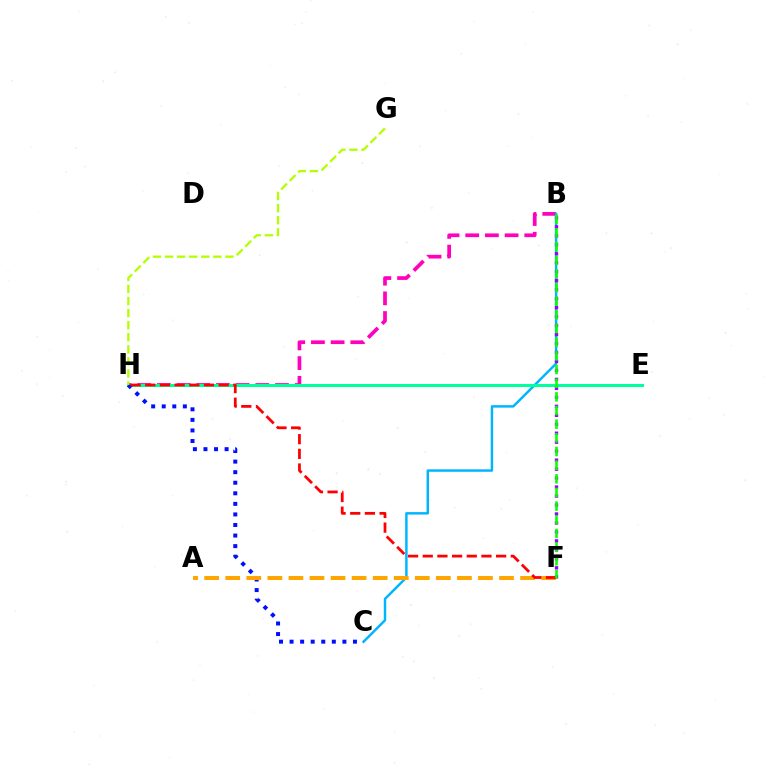{('B', 'H'): [{'color': '#ff00bd', 'line_style': 'dashed', 'thickness': 2.67}], ('B', 'C'): [{'color': '#00b5ff', 'line_style': 'solid', 'thickness': 1.77}], ('E', 'H'): [{'color': '#00ff9d', 'line_style': 'solid', 'thickness': 2.18}], ('B', 'F'): [{'color': '#9b00ff', 'line_style': 'dotted', 'thickness': 2.44}, {'color': '#08ff00', 'line_style': 'dashed', 'thickness': 1.86}], ('C', 'H'): [{'color': '#0010ff', 'line_style': 'dotted', 'thickness': 2.87}], ('A', 'F'): [{'color': '#ffa500', 'line_style': 'dashed', 'thickness': 2.86}], ('G', 'H'): [{'color': '#b3ff00', 'line_style': 'dashed', 'thickness': 1.64}], ('F', 'H'): [{'color': '#ff0000', 'line_style': 'dashed', 'thickness': 1.99}]}